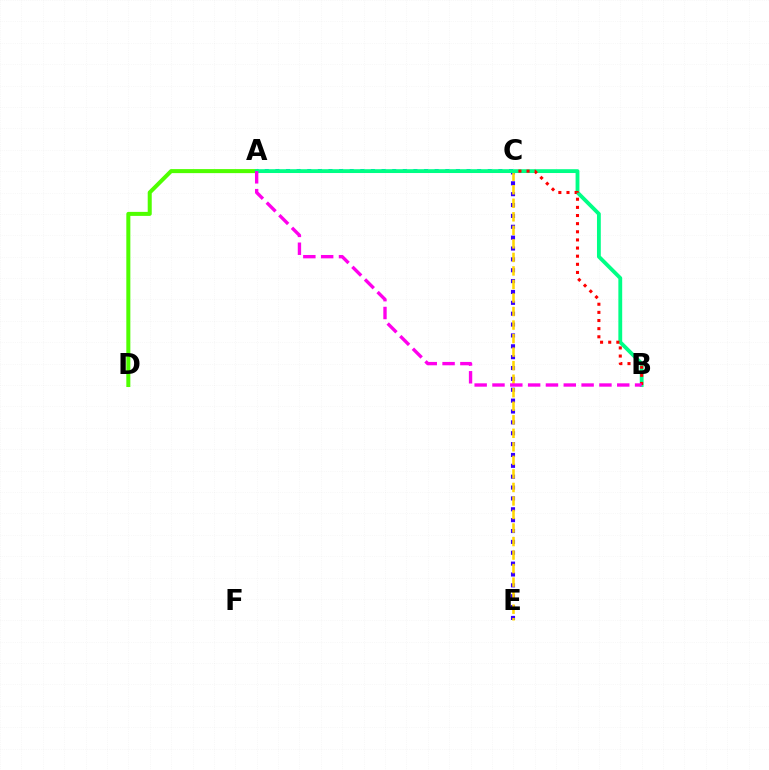{('C', 'E'): [{'color': '#3700ff', 'line_style': 'dotted', 'thickness': 2.95}, {'color': '#ffd500', 'line_style': 'dashed', 'thickness': 1.84}], ('A', 'D'): [{'color': '#4fff00', 'line_style': 'solid', 'thickness': 2.9}], ('A', 'C'): [{'color': '#009eff', 'line_style': 'dotted', 'thickness': 2.88}], ('A', 'B'): [{'color': '#00ff86', 'line_style': 'solid', 'thickness': 2.76}, {'color': '#ff00ed', 'line_style': 'dashed', 'thickness': 2.42}], ('B', 'C'): [{'color': '#ff0000', 'line_style': 'dotted', 'thickness': 2.21}]}